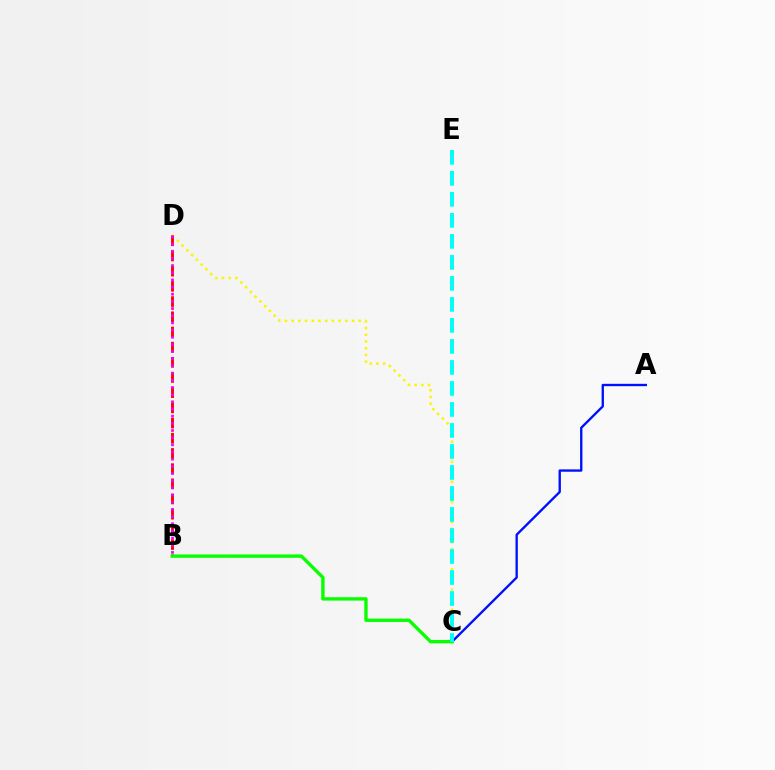{('C', 'D'): [{'color': '#fcf500', 'line_style': 'dotted', 'thickness': 1.82}], ('B', 'D'): [{'color': '#ff0000', 'line_style': 'dashed', 'thickness': 2.06}, {'color': '#ee00ff', 'line_style': 'dotted', 'thickness': 1.95}], ('A', 'C'): [{'color': '#0010ff', 'line_style': 'solid', 'thickness': 1.69}], ('B', 'C'): [{'color': '#08ff00', 'line_style': 'solid', 'thickness': 2.42}], ('C', 'E'): [{'color': '#00fff6', 'line_style': 'dashed', 'thickness': 2.85}]}